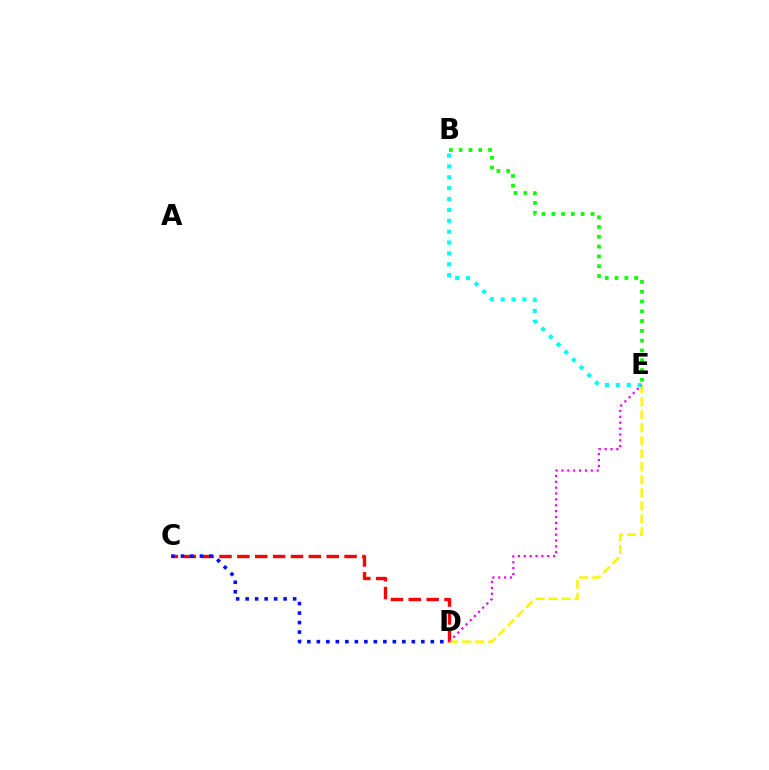{('C', 'D'): [{'color': '#ff0000', 'line_style': 'dashed', 'thickness': 2.43}, {'color': '#0010ff', 'line_style': 'dotted', 'thickness': 2.58}], ('D', 'E'): [{'color': '#fcf500', 'line_style': 'dashed', 'thickness': 1.77}, {'color': '#ee00ff', 'line_style': 'dotted', 'thickness': 1.59}], ('B', 'E'): [{'color': '#00fff6', 'line_style': 'dotted', 'thickness': 2.95}, {'color': '#08ff00', 'line_style': 'dotted', 'thickness': 2.66}]}